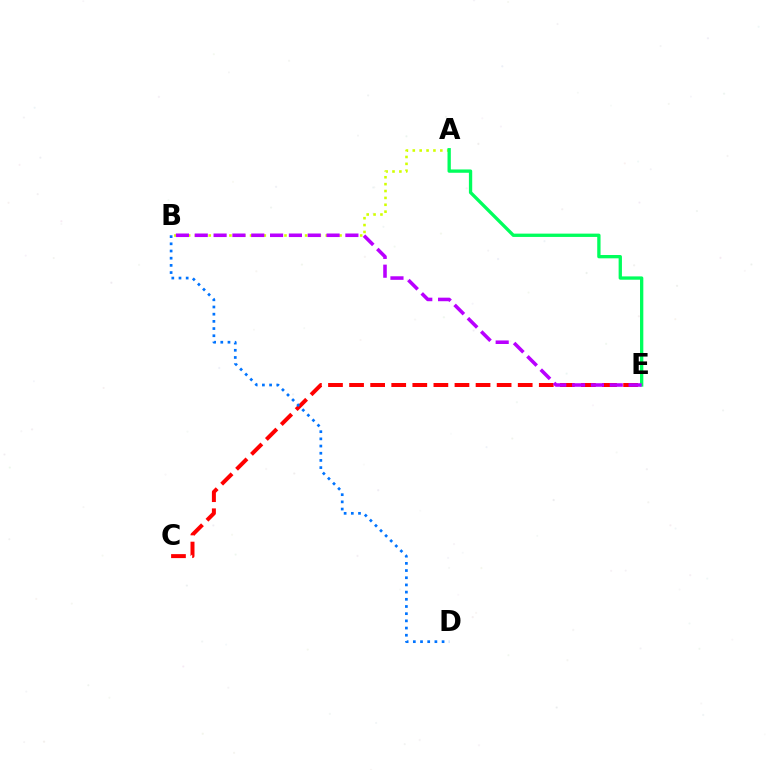{('C', 'E'): [{'color': '#ff0000', 'line_style': 'dashed', 'thickness': 2.86}], ('A', 'B'): [{'color': '#d1ff00', 'line_style': 'dotted', 'thickness': 1.87}], ('A', 'E'): [{'color': '#00ff5c', 'line_style': 'solid', 'thickness': 2.39}], ('B', 'D'): [{'color': '#0074ff', 'line_style': 'dotted', 'thickness': 1.95}], ('B', 'E'): [{'color': '#b900ff', 'line_style': 'dashed', 'thickness': 2.56}]}